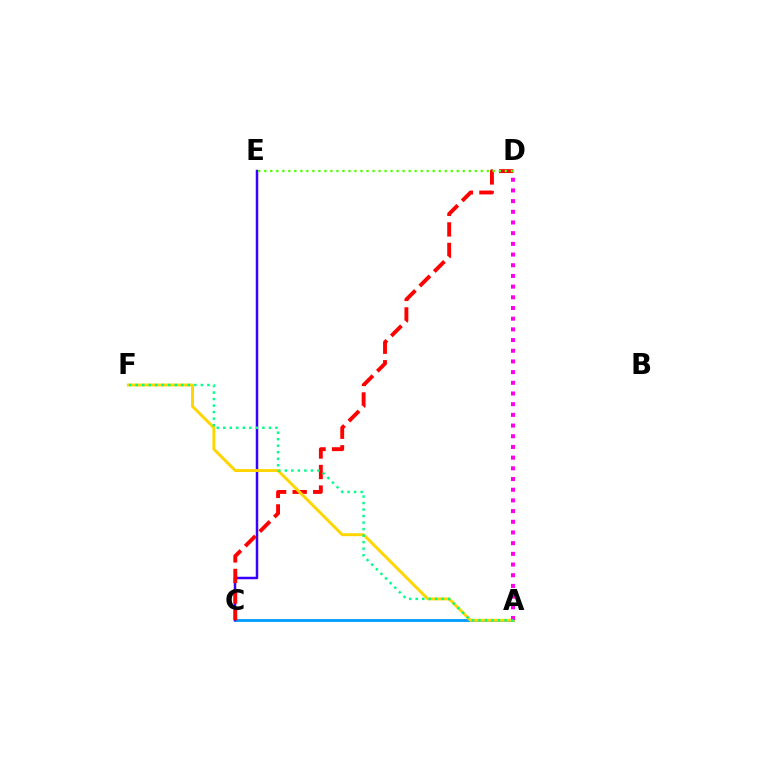{('A', 'C'): [{'color': '#009eff', 'line_style': 'solid', 'thickness': 2.07}], ('C', 'E'): [{'color': '#3700ff', 'line_style': 'solid', 'thickness': 1.79}], ('C', 'D'): [{'color': '#ff0000', 'line_style': 'dashed', 'thickness': 2.79}], ('A', 'F'): [{'color': '#ffd500', 'line_style': 'solid', 'thickness': 2.11}, {'color': '#00ff86', 'line_style': 'dotted', 'thickness': 1.77}], ('A', 'D'): [{'color': '#ff00ed', 'line_style': 'dotted', 'thickness': 2.9}], ('D', 'E'): [{'color': '#4fff00', 'line_style': 'dotted', 'thickness': 1.63}]}